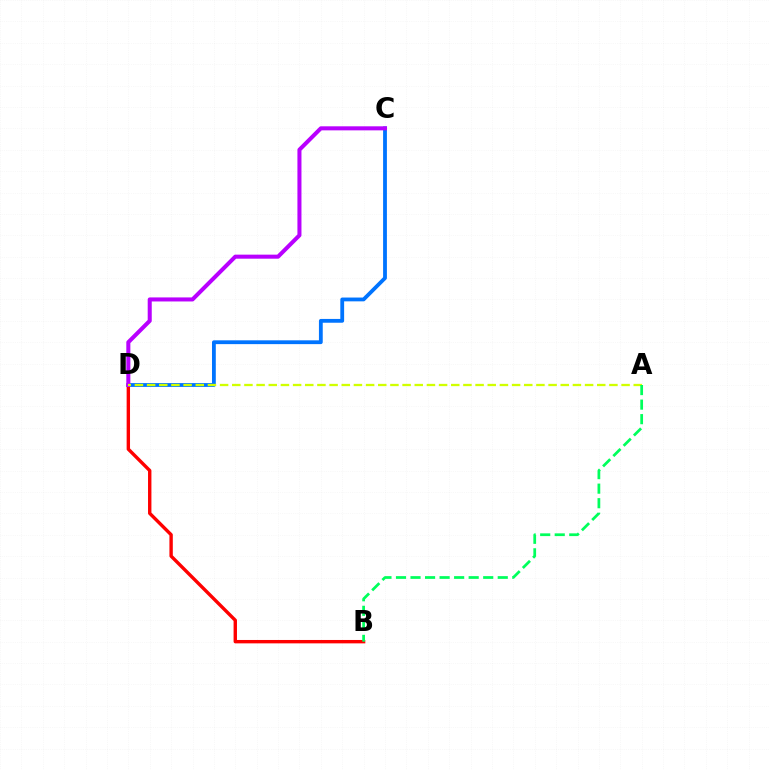{('C', 'D'): [{'color': '#0074ff', 'line_style': 'solid', 'thickness': 2.74}, {'color': '#b900ff', 'line_style': 'solid', 'thickness': 2.91}], ('B', 'D'): [{'color': '#ff0000', 'line_style': 'solid', 'thickness': 2.44}], ('A', 'D'): [{'color': '#d1ff00', 'line_style': 'dashed', 'thickness': 1.65}], ('A', 'B'): [{'color': '#00ff5c', 'line_style': 'dashed', 'thickness': 1.97}]}